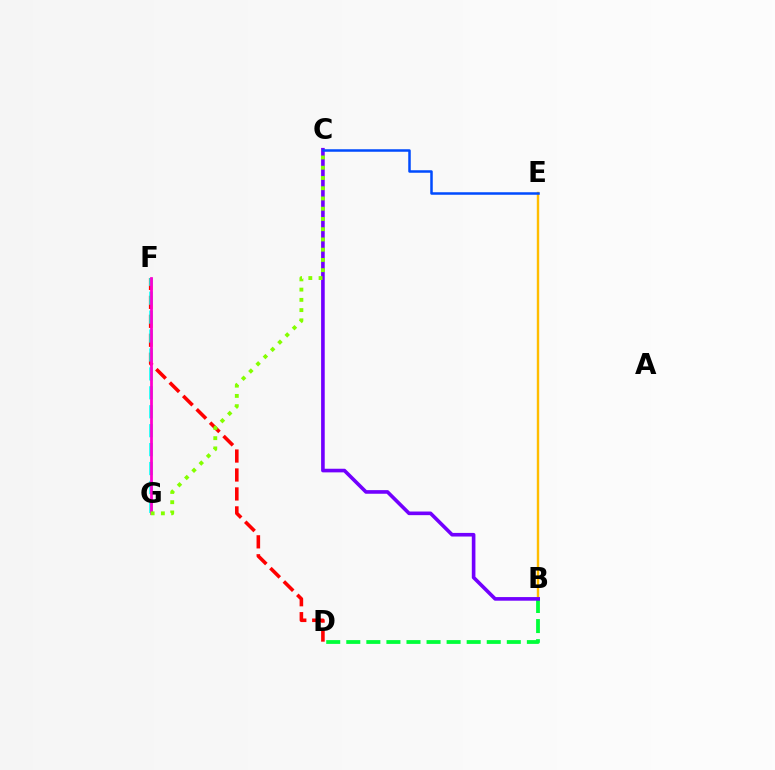{('D', 'F'): [{'color': '#ff0000', 'line_style': 'dashed', 'thickness': 2.57}], ('F', 'G'): [{'color': '#00fff6', 'line_style': 'dashed', 'thickness': 2.57}, {'color': '#ff00cf', 'line_style': 'solid', 'thickness': 1.98}], ('B', 'E'): [{'color': '#ffbd00', 'line_style': 'solid', 'thickness': 1.75}], ('B', 'D'): [{'color': '#00ff39', 'line_style': 'dashed', 'thickness': 2.73}], ('B', 'C'): [{'color': '#7200ff', 'line_style': 'solid', 'thickness': 2.61}], ('C', 'G'): [{'color': '#84ff00', 'line_style': 'dotted', 'thickness': 2.78}], ('C', 'E'): [{'color': '#004bff', 'line_style': 'solid', 'thickness': 1.81}]}